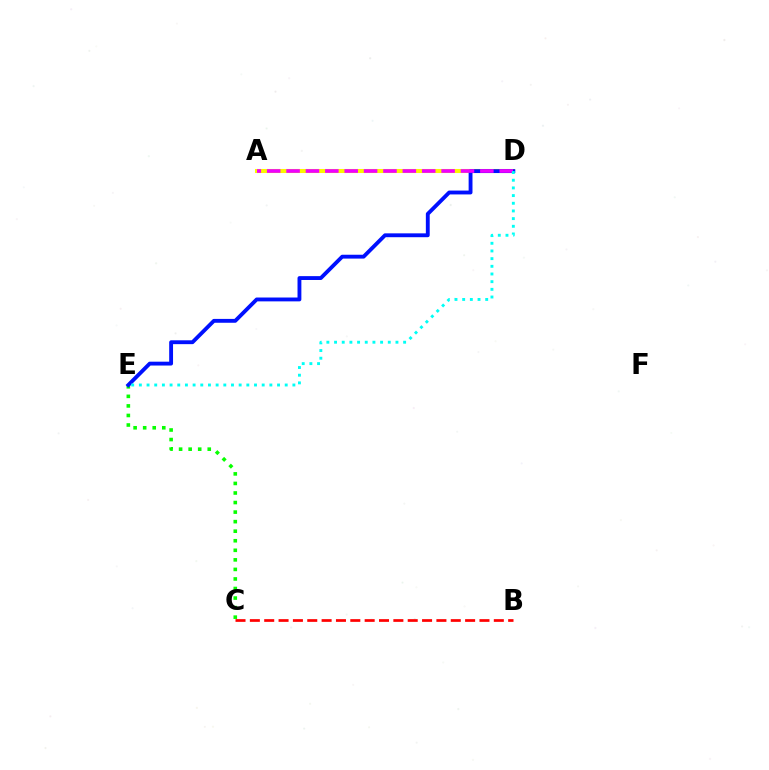{('A', 'D'): [{'color': '#fcf500', 'line_style': 'solid', 'thickness': 2.92}, {'color': '#ee00ff', 'line_style': 'dashed', 'thickness': 2.63}], ('C', 'E'): [{'color': '#08ff00', 'line_style': 'dotted', 'thickness': 2.6}], ('D', 'E'): [{'color': '#0010ff', 'line_style': 'solid', 'thickness': 2.78}, {'color': '#00fff6', 'line_style': 'dotted', 'thickness': 2.09}], ('B', 'C'): [{'color': '#ff0000', 'line_style': 'dashed', 'thickness': 1.95}]}